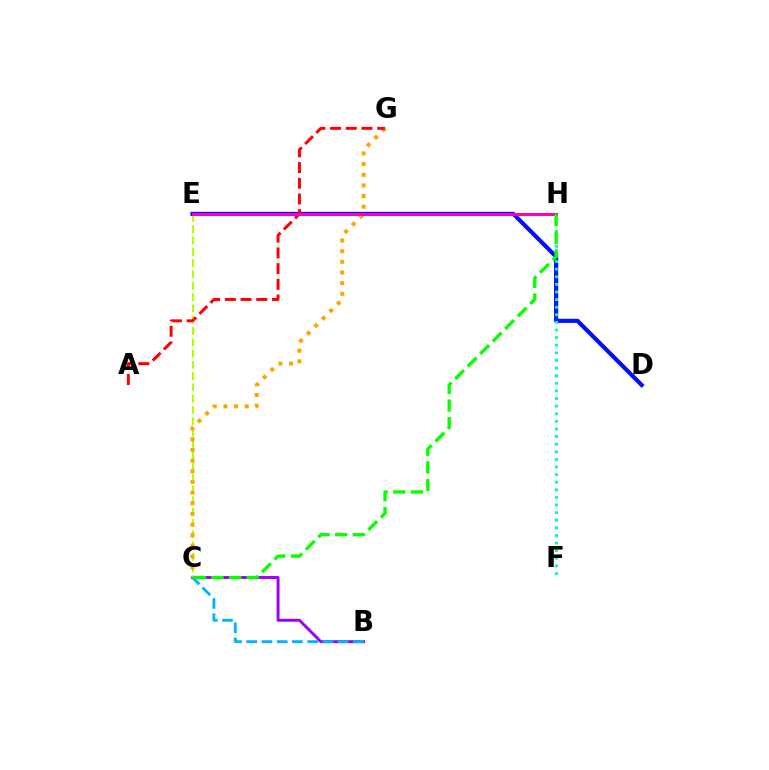{('B', 'C'): [{'color': '#9b00ff', 'line_style': 'solid', 'thickness': 2.11}, {'color': '#00b5ff', 'line_style': 'dashed', 'thickness': 2.07}], ('C', 'E'): [{'color': '#b3ff00', 'line_style': 'dashed', 'thickness': 1.53}], ('C', 'G'): [{'color': '#ffa500', 'line_style': 'dotted', 'thickness': 2.9}], ('D', 'E'): [{'color': '#0010ff', 'line_style': 'solid', 'thickness': 2.97}], ('A', 'G'): [{'color': '#ff0000', 'line_style': 'dashed', 'thickness': 2.13}], ('F', 'H'): [{'color': '#00ff9d', 'line_style': 'dotted', 'thickness': 2.07}], ('E', 'H'): [{'color': '#ff00bd', 'line_style': 'solid', 'thickness': 2.21}], ('C', 'H'): [{'color': '#08ff00', 'line_style': 'dashed', 'thickness': 2.4}]}